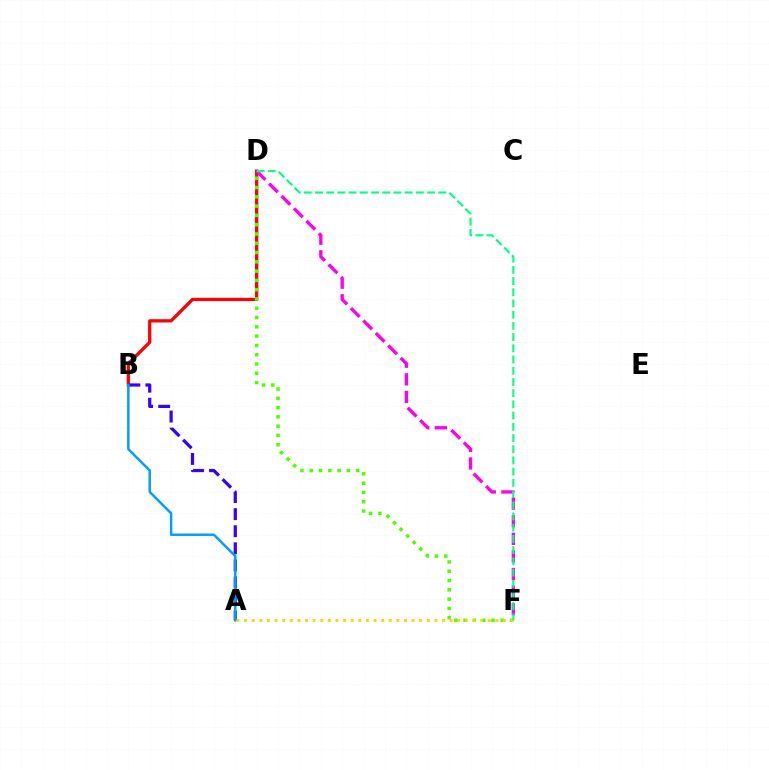{('B', 'D'): [{'color': '#ff0000', 'line_style': 'solid', 'thickness': 2.36}], ('D', 'F'): [{'color': '#4fff00', 'line_style': 'dotted', 'thickness': 2.52}, {'color': '#ff00ed', 'line_style': 'dashed', 'thickness': 2.39}, {'color': '#00ff86', 'line_style': 'dashed', 'thickness': 1.52}], ('A', 'B'): [{'color': '#3700ff', 'line_style': 'dashed', 'thickness': 2.32}, {'color': '#009eff', 'line_style': 'solid', 'thickness': 1.77}], ('A', 'F'): [{'color': '#ffd500', 'line_style': 'dotted', 'thickness': 2.07}]}